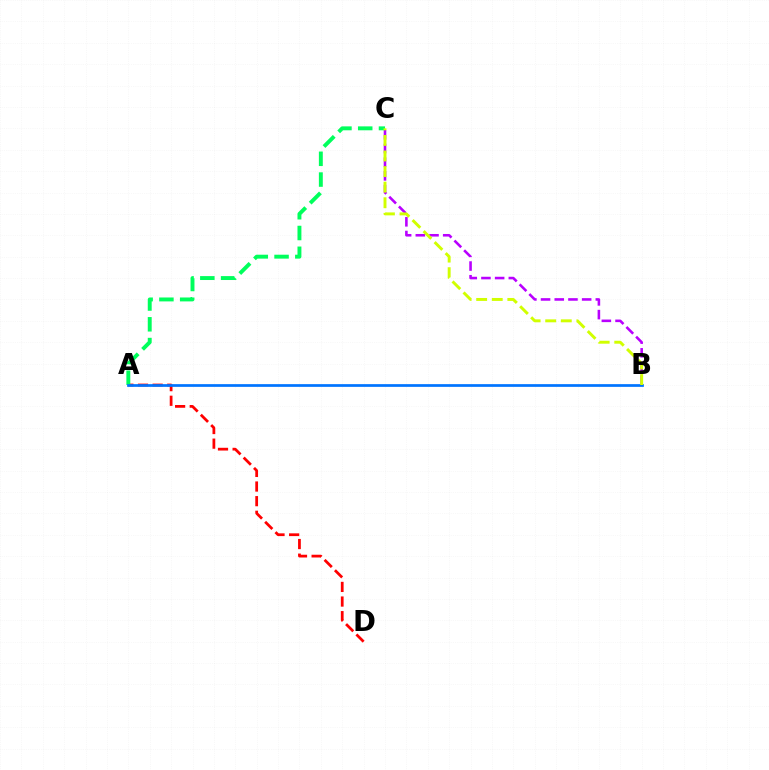{('B', 'C'): [{'color': '#b900ff', 'line_style': 'dashed', 'thickness': 1.86}, {'color': '#d1ff00', 'line_style': 'dashed', 'thickness': 2.12}], ('A', 'D'): [{'color': '#ff0000', 'line_style': 'dashed', 'thickness': 1.99}], ('A', 'C'): [{'color': '#00ff5c', 'line_style': 'dashed', 'thickness': 2.82}], ('A', 'B'): [{'color': '#0074ff', 'line_style': 'solid', 'thickness': 1.96}]}